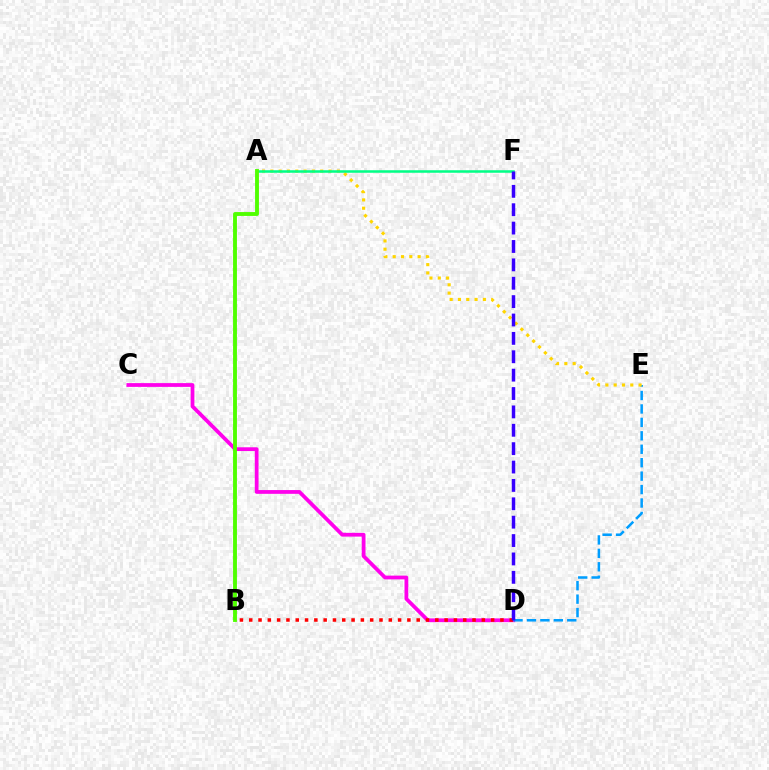{('C', 'D'): [{'color': '#ff00ed', 'line_style': 'solid', 'thickness': 2.71}], ('D', 'E'): [{'color': '#009eff', 'line_style': 'dashed', 'thickness': 1.83}], ('B', 'D'): [{'color': '#ff0000', 'line_style': 'dotted', 'thickness': 2.53}], ('A', 'E'): [{'color': '#ffd500', 'line_style': 'dotted', 'thickness': 2.26}], ('A', 'F'): [{'color': '#00ff86', 'line_style': 'solid', 'thickness': 1.82}], ('D', 'F'): [{'color': '#3700ff', 'line_style': 'dashed', 'thickness': 2.5}], ('A', 'B'): [{'color': '#4fff00', 'line_style': 'solid', 'thickness': 2.78}]}